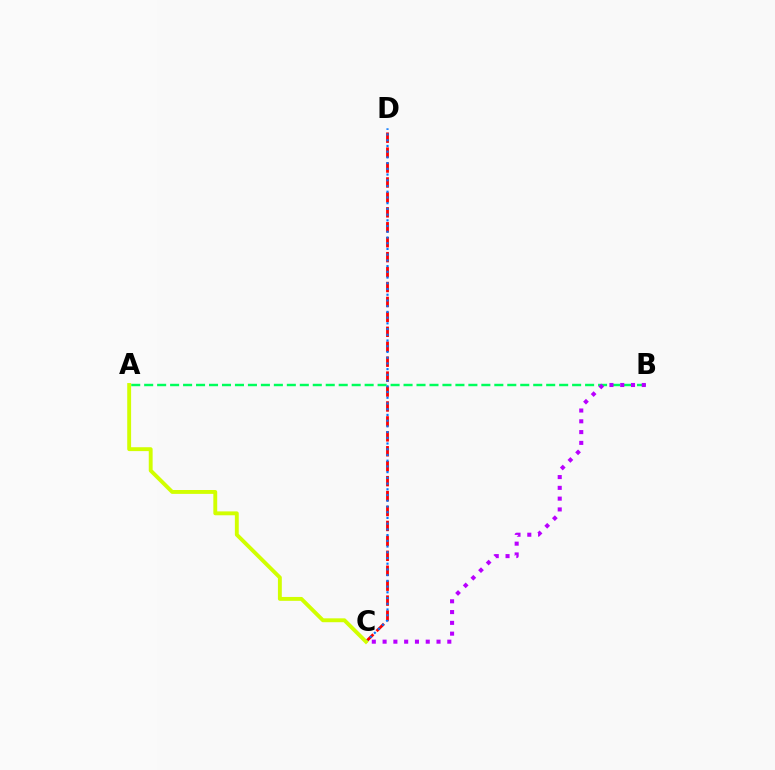{('A', 'B'): [{'color': '#00ff5c', 'line_style': 'dashed', 'thickness': 1.76}], ('B', 'C'): [{'color': '#b900ff', 'line_style': 'dotted', 'thickness': 2.93}], ('C', 'D'): [{'color': '#ff0000', 'line_style': 'dashed', 'thickness': 2.03}, {'color': '#0074ff', 'line_style': 'dotted', 'thickness': 1.55}], ('A', 'C'): [{'color': '#d1ff00', 'line_style': 'solid', 'thickness': 2.79}]}